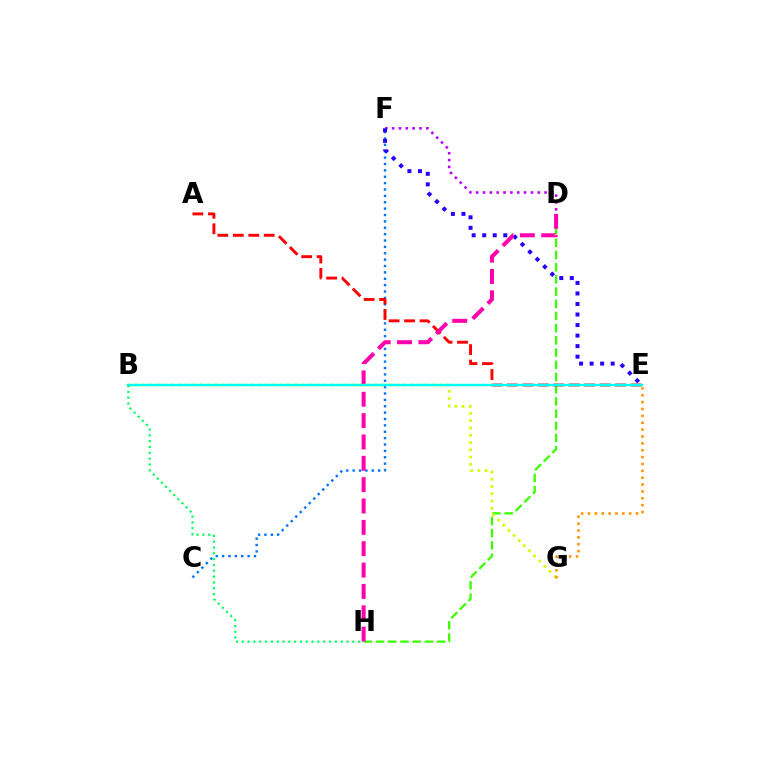{('D', 'F'): [{'color': '#b900ff', 'line_style': 'dotted', 'thickness': 1.86}], ('C', 'F'): [{'color': '#0074ff', 'line_style': 'dotted', 'thickness': 1.73}], ('E', 'F'): [{'color': '#2500ff', 'line_style': 'dotted', 'thickness': 2.86}], ('D', 'H'): [{'color': '#3dff00', 'line_style': 'dashed', 'thickness': 1.66}, {'color': '#ff00ac', 'line_style': 'dashed', 'thickness': 2.9}], ('B', 'G'): [{'color': '#d1ff00', 'line_style': 'dotted', 'thickness': 1.97}], ('A', 'E'): [{'color': '#ff0000', 'line_style': 'dashed', 'thickness': 2.1}], ('E', 'G'): [{'color': '#ff9400', 'line_style': 'dotted', 'thickness': 1.87}], ('B', 'E'): [{'color': '#00fff6', 'line_style': 'solid', 'thickness': 1.74}], ('B', 'H'): [{'color': '#00ff5c', 'line_style': 'dotted', 'thickness': 1.58}]}